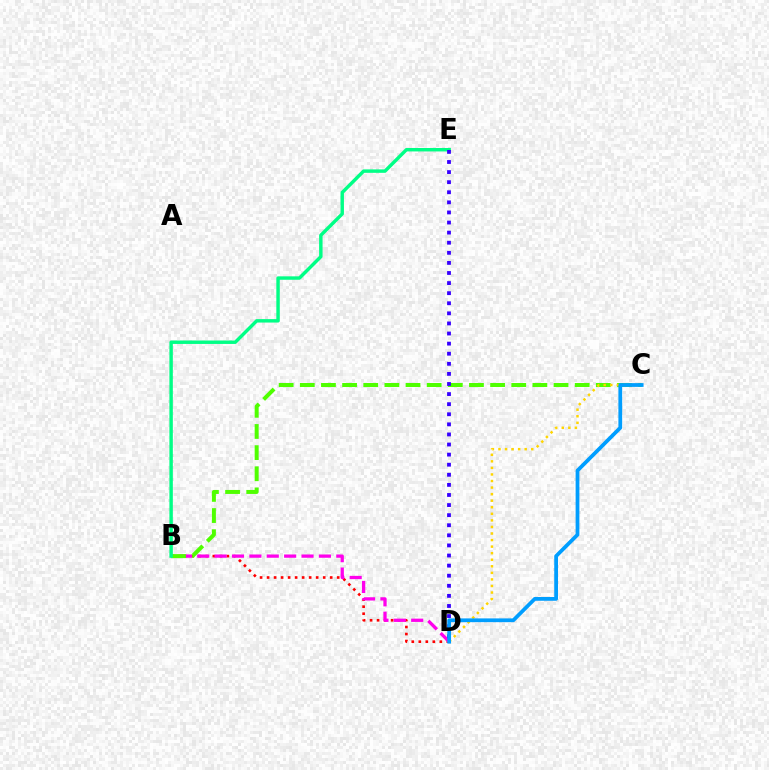{('B', 'D'): [{'color': '#ff0000', 'line_style': 'dotted', 'thickness': 1.91}, {'color': '#ff00ed', 'line_style': 'dashed', 'thickness': 2.36}], ('B', 'C'): [{'color': '#4fff00', 'line_style': 'dashed', 'thickness': 2.87}], ('B', 'E'): [{'color': '#00ff86', 'line_style': 'solid', 'thickness': 2.48}], ('C', 'D'): [{'color': '#ffd500', 'line_style': 'dotted', 'thickness': 1.78}, {'color': '#009eff', 'line_style': 'solid', 'thickness': 2.71}], ('D', 'E'): [{'color': '#3700ff', 'line_style': 'dotted', 'thickness': 2.74}]}